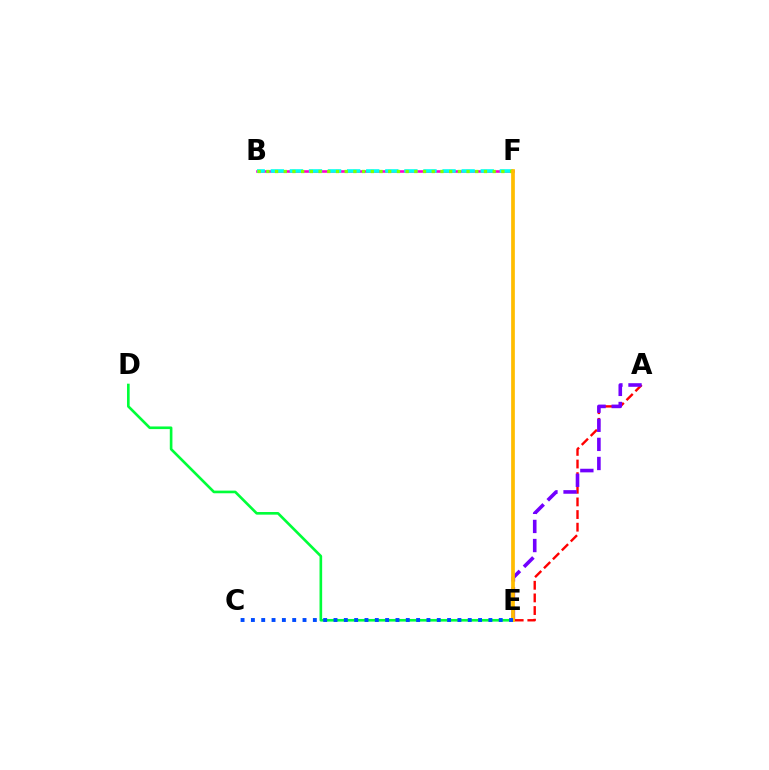{('B', 'F'): [{'color': '#ff00cf', 'line_style': 'solid', 'thickness': 1.87}, {'color': '#00fff6', 'line_style': 'dashed', 'thickness': 2.59}, {'color': '#84ff00', 'line_style': 'dotted', 'thickness': 2.37}], ('A', 'E'): [{'color': '#ff0000', 'line_style': 'dashed', 'thickness': 1.72}, {'color': '#7200ff', 'line_style': 'dashed', 'thickness': 2.59}], ('D', 'E'): [{'color': '#00ff39', 'line_style': 'solid', 'thickness': 1.9}], ('E', 'F'): [{'color': '#ffbd00', 'line_style': 'solid', 'thickness': 2.67}], ('C', 'E'): [{'color': '#004bff', 'line_style': 'dotted', 'thickness': 2.81}]}